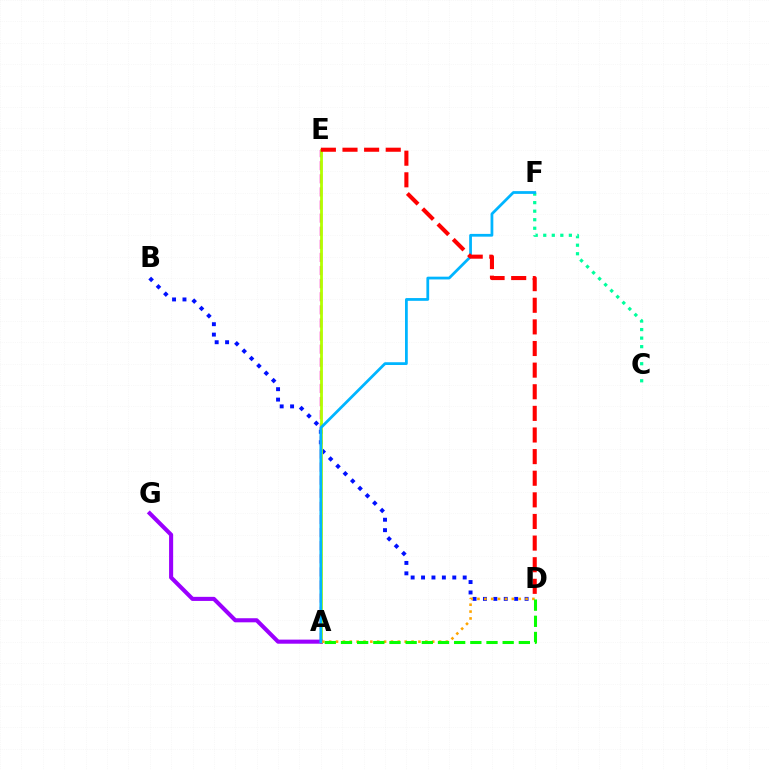{('B', 'D'): [{'color': '#0010ff', 'line_style': 'dotted', 'thickness': 2.83}], ('A', 'E'): [{'color': '#ff00bd', 'line_style': 'dashed', 'thickness': 1.78}, {'color': '#b3ff00', 'line_style': 'solid', 'thickness': 2.03}], ('A', 'G'): [{'color': '#9b00ff', 'line_style': 'solid', 'thickness': 2.94}], ('C', 'F'): [{'color': '#00ff9d', 'line_style': 'dotted', 'thickness': 2.32}], ('A', 'D'): [{'color': '#ffa500', 'line_style': 'dotted', 'thickness': 1.87}, {'color': '#08ff00', 'line_style': 'dashed', 'thickness': 2.2}], ('A', 'F'): [{'color': '#00b5ff', 'line_style': 'solid', 'thickness': 1.99}], ('D', 'E'): [{'color': '#ff0000', 'line_style': 'dashed', 'thickness': 2.94}]}